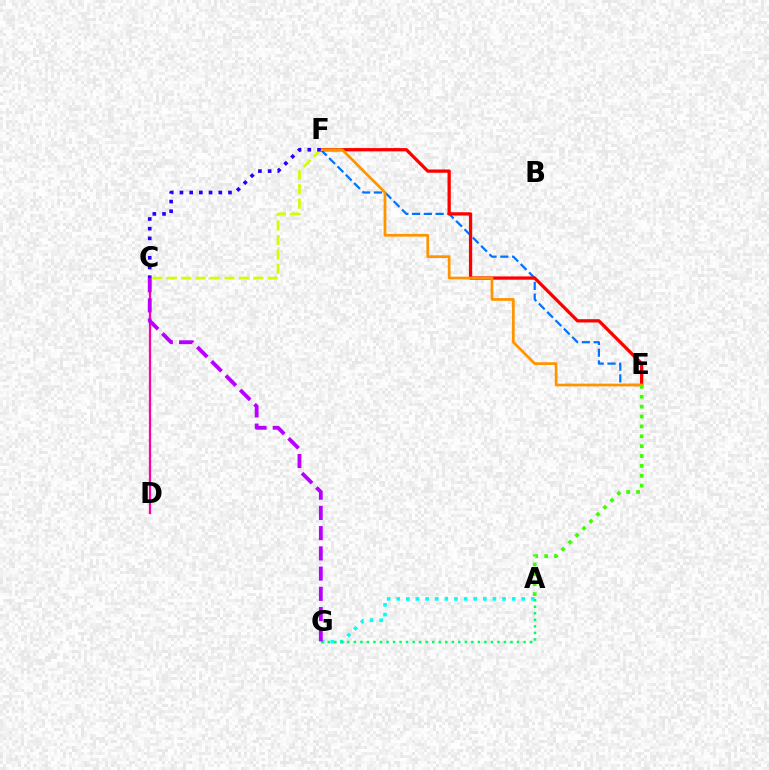{('E', 'F'): [{'color': '#0074ff', 'line_style': 'dashed', 'thickness': 1.6}, {'color': '#ff0000', 'line_style': 'solid', 'thickness': 2.36}, {'color': '#ff9400', 'line_style': 'solid', 'thickness': 1.97}], ('C', 'D'): [{'color': '#ff00ac', 'line_style': 'solid', 'thickness': 1.63}], ('C', 'F'): [{'color': '#d1ff00', 'line_style': 'dashed', 'thickness': 1.96}, {'color': '#2500ff', 'line_style': 'dotted', 'thickness': 2.64}], ('A', 'G'): [{'color': '#00fff6', 'line_style': 'dotted', 'thickness': 2.61}, {'color': '#00ff5c', 'line_style': 'dotted', 'thickness': 1.77}], ('A', 'E'): [{'color': '#3dff00', 'line_style': 'dotted', 'thickness': 2.68}], ('C', 'G'): [{'color': '#b900ff', 'line_style': 'dashed', 'thickness': 2.75}]}